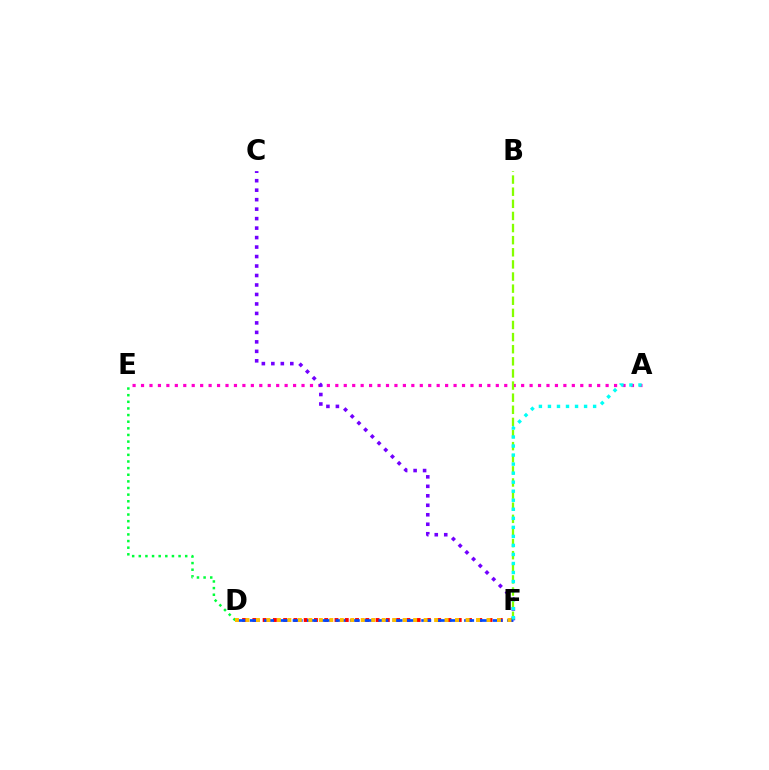{('A', 'E'): [{'color': '#ff00cf', 'line_style': 'dotted', 'thickness': 2.3}], ('D', 'F'): [{'color': '#ff0000', 'line_style': 'dotted', 'thickness': 2.79}, {'color': '#004bff', 'line_style': 'dashed', 'thickness': 1.94}, {'color': '#ffbd00', 'line_style': 'dotted', 'thickness': 2.85}], ('C', 'F'): [{'color': '#7200ff', 'line_style': 'dotted', 'thickness': 2.58}], ('B', 'F'): [{'color': '#84ff00', 'line_style': 'dashed', 'thickness': 1.65}], ('A', 'F'): [{'color': '#00fff6', 'line_style': 'dotted', 'thickness': 2.45}], ('D', 'E'): [{'color': '#00ff39', 'line_style': 'dotted', 'thickness': 1.8}]}